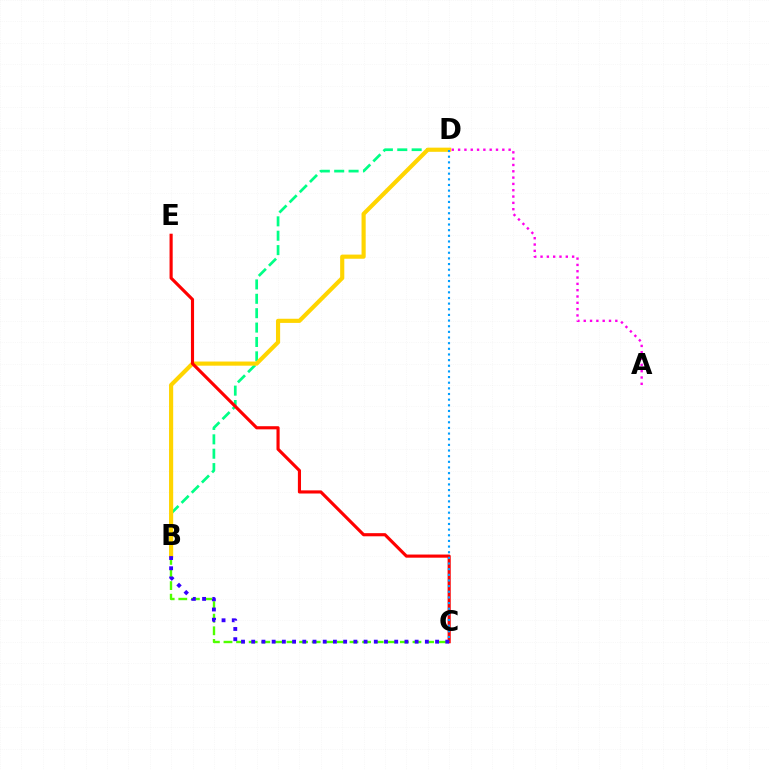{('B', 'D'): [{'color': '#00ff86', 'line_style': 'dashed', 'thickness': 1.95}, {'color': '#ffd500', 'line_style': 'solid', 'thickness': 2.99}], ('B', 'C'): [{'color': '#4fff00', 'line_style': 'dashed', 'thickness': 1.71}, {'color': '#3700ff', 'line_style': 'dotted', 'thickness': 2.78}], ('C', 'E'): [{'color': '#ff0000', 'line_style': 'solid', 'thickness': 2.26}], ('A', 'D'): [{'color': '#ff00ed', 'line_style': 'dotted', 'thickness': 1.72}], ('C', 'D'): [{'color': '#009eff', 'line_style': 'dotted', 'thickness': 1.54}]}